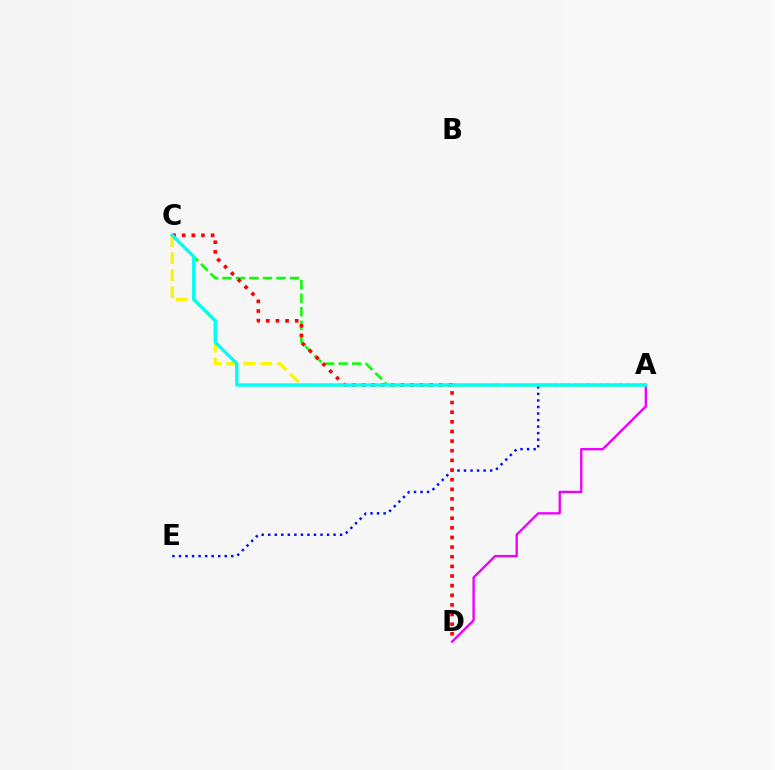{('A', 'E'): [{'color': '#0010ff', 'line_style': 'dotted', 'thickness': 1.78}], ('A', 'C'): [{'color': '#08ff00', 'line_style': 'dashed', 'thickness': 1.84}, {'color': '#fcf500', 'line_style': 'dashed', 'thickness': 2.31}, {'color': '#00fff6', 'line_style': 'solid', 'thickness': 2.42}], ('A', 'D'): [{'color': '#ee00ff', 'line_style': 'solid', 'thickness': 1.7}], ('C', 'D'): [{'color': '#ff0000', 'line_style': 'dotted', 'thickness': 2.62}]}